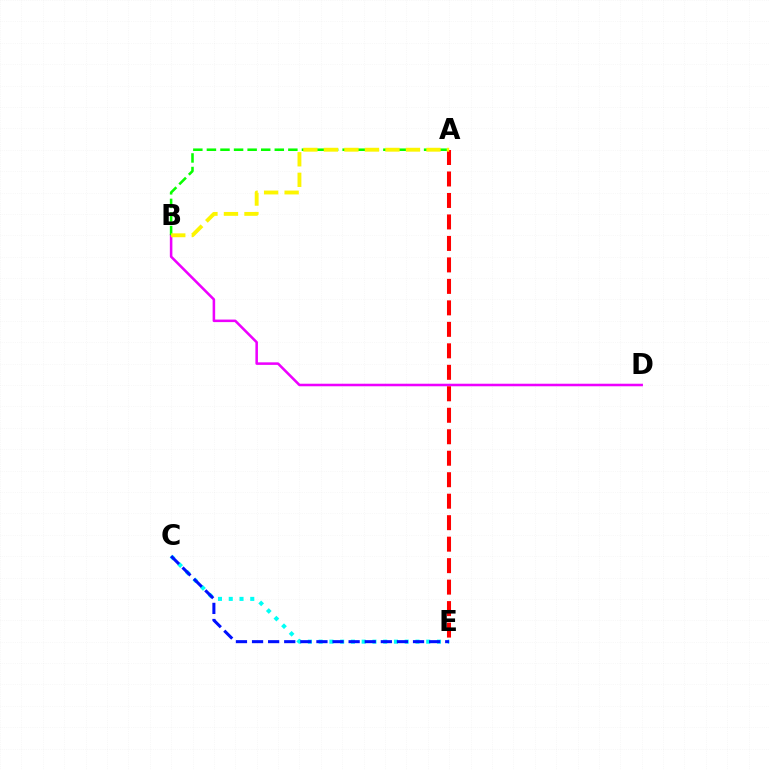{('B', 'D'): [{'color': '#ee00ff', 'line_style': 'solid', 'thickness': 1.83}], ('C', 'E'): [{'color': '#00fff6', 'line_style': 'dotted', 'thickness': 2.92}, {'color': '#0010ff', 'line_style': 'dashed', 'thickness': 2.19}], ('A', 'B'): [{'color': '#08ff00', 'line_style': 'dashed', 'thickness': 1.84}, {'color': '#fcf500', 'line_style': 'dashed', 'thickness': 2.79}], ('A', 'E'): [{'color': '#ff0000', 'line_style': 'dashed', 'thickness': 2.92}]}